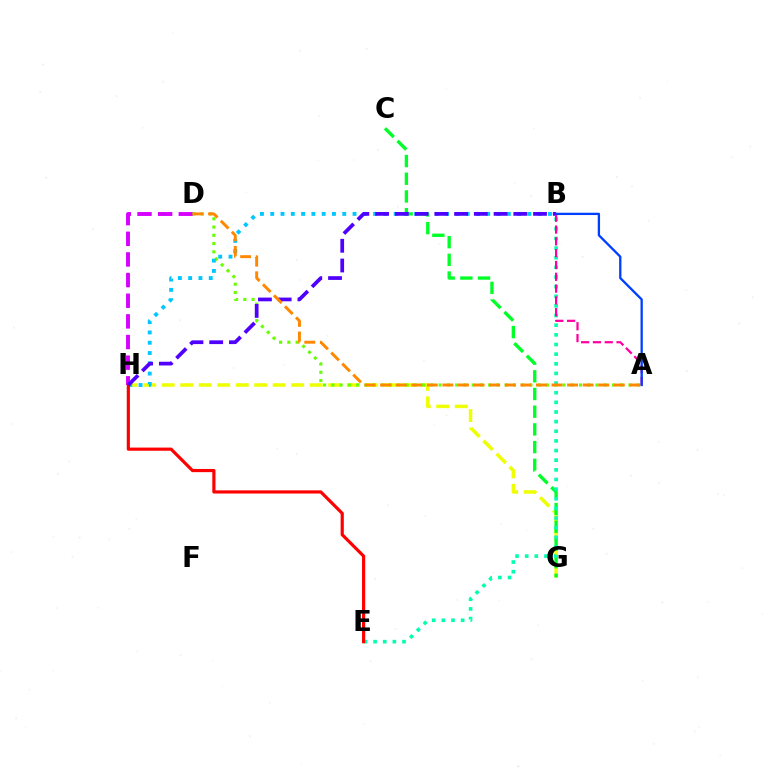{('G', 'H'): [{'color': '#eeff00', 'line_style': 'dashed', 'thickness': 2.51}], ('D', 'H'): [{'color': '#d600ff', 'line_style': 'dashed', 'thickness': 2.8}], ('A', 'D'): [{'color': '#66ff00', 'line_style': 'dotted', 'thickness': 2.24}, {'color': '#ff8800', 'line_style': 'dashed', 'thickness': 2.12}], ('B', 'H'): [{'color': '#00c7ff', 'line_style': 'dotted', 'thickness': 2.79}, {'color': '#4f00ff', 'line_style': 'dashed', 'thickness': 2.68}], ('C', 'G'): [{'color': '#00ff27', 'line_style': 'dashed', 'thickness': 2.4}], ('B', 'E'): [{'color': '#00ffaf', 'line_style': 'dotted', 'thickness': 2.62}], ('E', 'H'): [{'color': '#ff0000', 'line_style': 'solid', 'thickness': 2.29}], ('A', 'B'): [{'color': '#ff00a0', 'line_style': 'dashed', 'thickness': 1.6}, {'color': '#003fff', 'line_style': 'solid', 'thickness': 1.66}]}